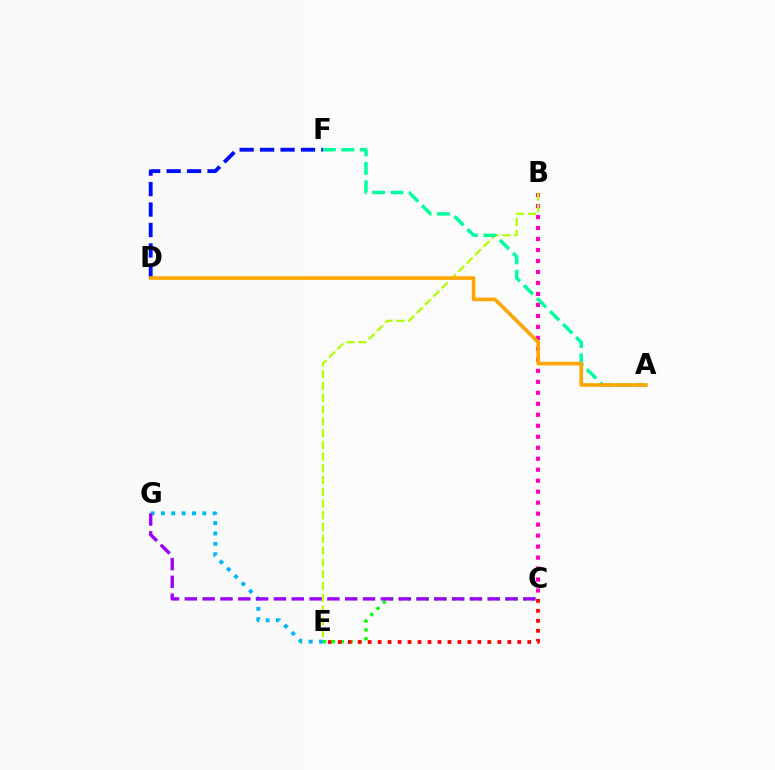{('B', 'C'): [{'color': '#ff00bd', 'line_style': 'dotted', 'thickness': 2.98}], ('B', 'E'): [{'color': '#b3ff00', 'line_style': 'dashed', 'thickness': 1.6}], ('C', 'E'): [{'color': '#08ff00', 'line_style': 'dotted', 'thickness': 2.41}, {'color': '#ff0000', 'line_style': 'dotted', 'thickness': 2.71}], ('E', 'G'): [{'color': '#00b5ff', 'line_style': 'dotted', 'thickness': 2.82}], ('A', 'F'): [{'color': '#00ff9d', 'line_style': 'dashed', 'thickness': 2.5}], ('C', 'G'): [{'color': '#9b00ff', 'line_style': 'dashed', 'thickness': 2.42}], ('D', 'F'): [{'color': '#0010ff', 'line_style': 'dashed', 'thickness': 2.78}], ('A', 'D'): [{'color': '#ffa500', 'line_style': 'solid', 'thickness': 2.61}]}